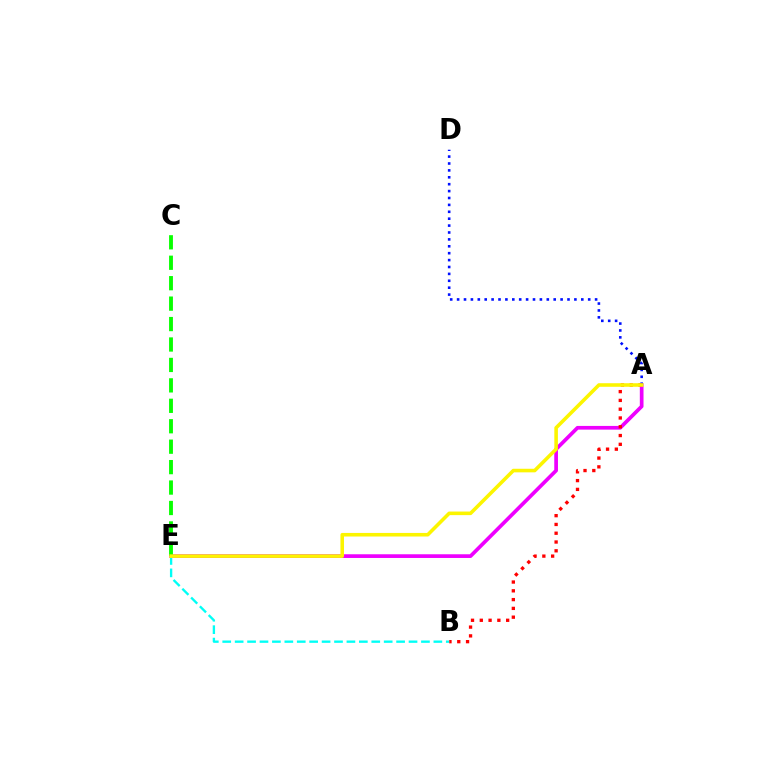{('A', 'E'): [{'color': '#ee00ff', 'line_style': 'solid', 'thickness': 2.66}, {'color': '#fcf500', 'line_style': 'solid', 'thickness': 2.57}], ('A', 'D'): [{'color': '#0010ff', 'line_style': 'dotted', 'thickness': 1.87}], ('A', 'B'): [{'color': '#ff0000', 'line_style': 'dotted', 'thickness': 2.39}], ('C', 'E'): [{'color': '#08ff00', 'line_style': 'dashed', 'thickness': 2.78}], ('B', 'E'): [{'color': '#00fff6', 'line_style': 'dashed', 'thickness': 1.69}]}